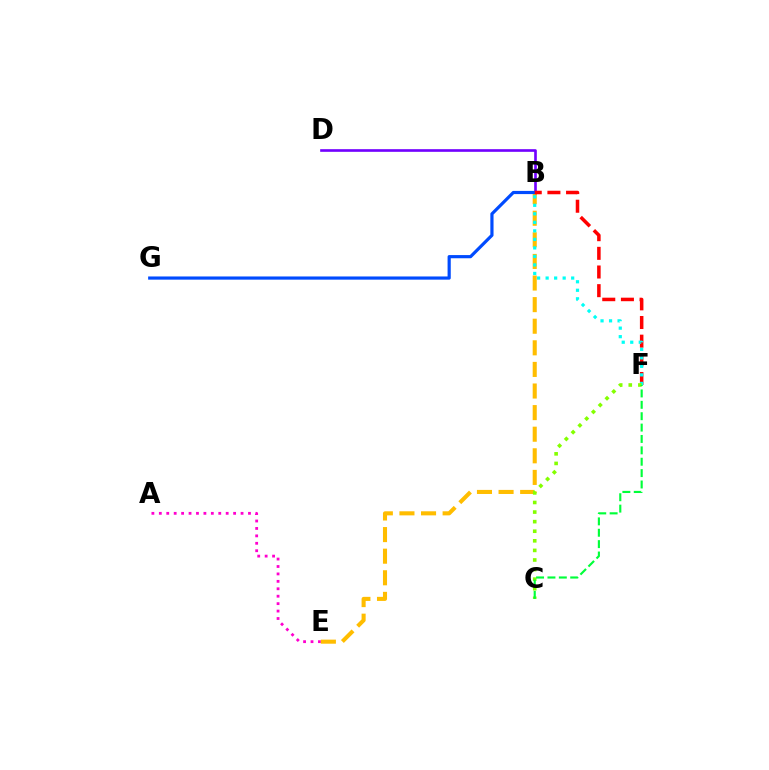{('B', 'D'): [{'color': '#7200ff', 'line_style': 'solid', 'thickness': 1.9}], ('A', 'E'): [{'color': '#ff00cf', 'line_style': 'dotted', 'thickness': 2.02}], ('B', 'E'): [{'color': '#ffbd00', 'line_style': 'dashed', 'thickness': 2.93}], ('B', 'G'): [{'color': '#004bff', 'line_style': 'solid', 'thickness': 2.29}], ('B', 'F'): [{'color': '#ff0000', 'line_style': 'dashed', 'thickness': 2.53}, {'color': '#00fff6', 'line_style': 'dotted', 'thickness': 2.31}], ('C', 'F'): [{'color': '#84ff00', 'line_style': 'dotted', 'thickness': 2.6}, {'color': '#00ff39', 'line_style': 'dashed', 'thickness': 1.55}]}